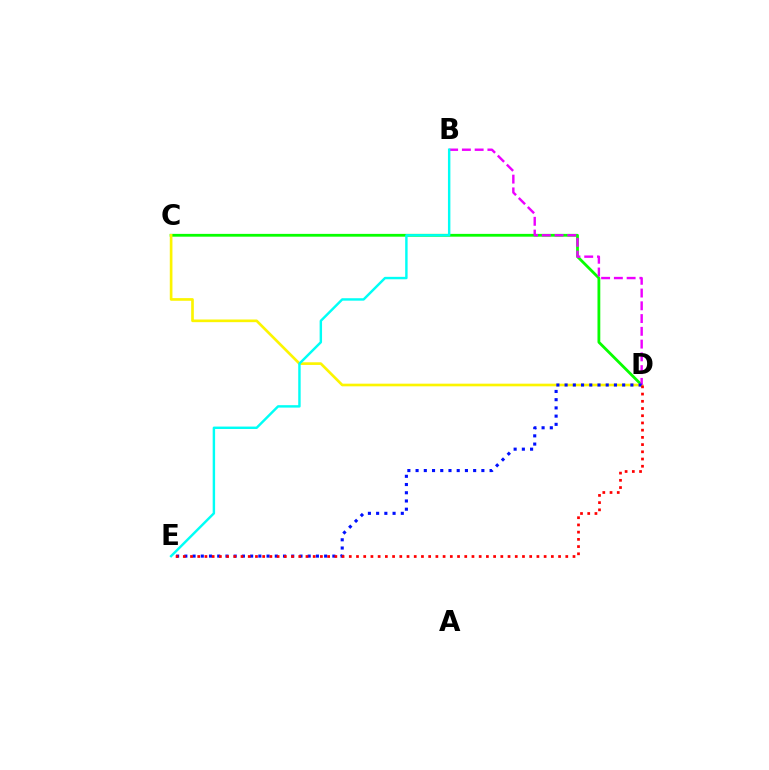{('C', 'D'): [{'color': '#08ff00', 'line_style': 'solid', 'thickness': 2.02}, {'color': '#fcf500', 'line_style': 'solid', 'thickness': 1.91}], ('B', 'D'): [{'color': '#ee00ff', 'line_style': 'dashed', 'thickness': 1.73}], ('D', 'E'): [{'color': '#0010ff', 'line_style': 'dotted', 'thickness': 2.23}, {'color': '#ff0000', 'line_style': 'dotted', 'thickness': 1.96}], ('B', 'E'): [{'color': '#00fff6', 'line_style': 'solid', 'thickness': 1.75}]}